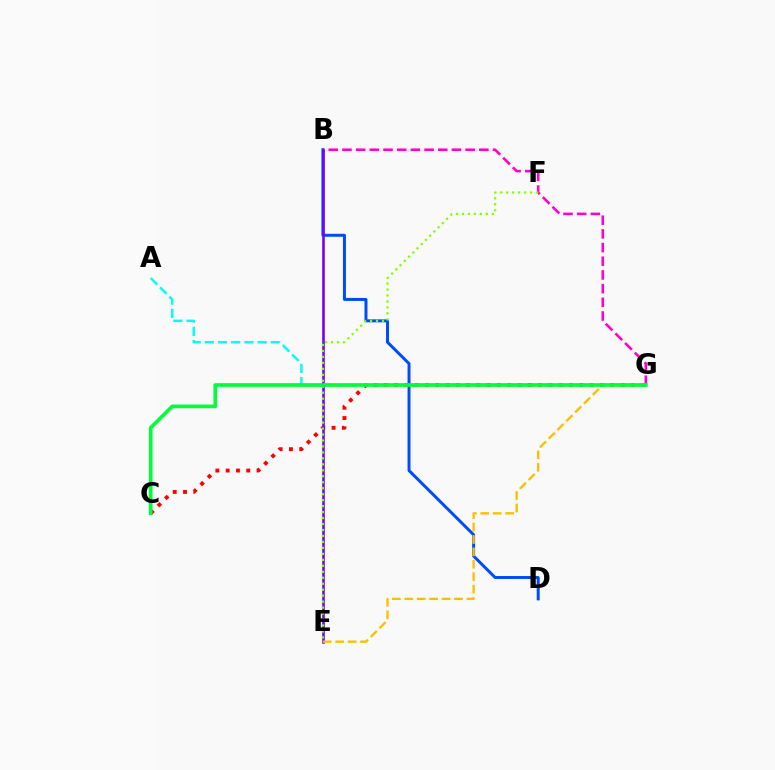{('B', 'D'): [{'color': '#004bff', 'line_style': 'solid', 'thickness': 2.14}], ('B', 'G'): [{'color': '#ff00cf', 'line_style': 'dashed', 'thickness': 1.86}], ('C', 'G'): [{'color': '#ff0000', 'line_style': 'dotted', 'thickness': 2.8}, {'color': '#00ff39', 'line_style': 'solid', 'thickness': 2.65}], ('A', 'G'): [{'color': '#00fff6', 'line_style': 'dashed', 'thickness': 1.79}], ('B', 'E'): [{'color': '#7200ff', 'line_style': 'solid', 'thickness': 1.87}], ('E', 'G'): [{'color': '#ffbd00', 'line_style': 'dashed', 'thickness': 1.69}], ('E', 'F'): [{'color': '#84ff00', 'line_style': 'dotted', 'thickness': 1.62}]}